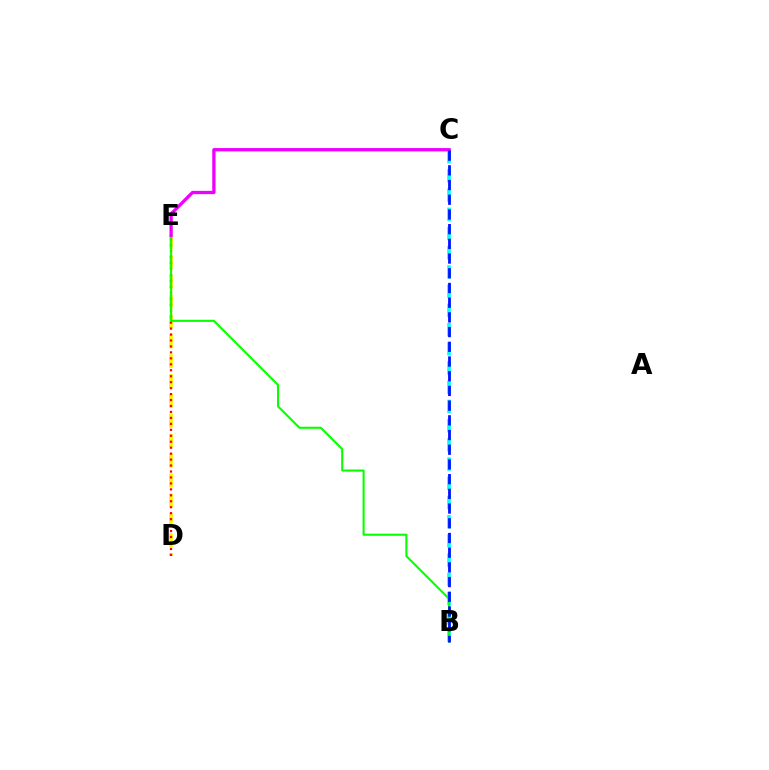{('D', 'E'): [{'color': '#fcf500', 'line_style': 'dashed', 'thickness': 2.7}, {'color': '#ff0000', 'line_style': 'dotted', 'thickness': 1.62}], ('B', 'C'): [{'color': '#00fff6', 'line_style': 'dashed', 'thickness': 2.61}, {'color': '#0010ff', 'line_style': 'dashed', 'thickness': 2.0}], ('B', 'E'): [{'color': '#08ff00', 'line_style': 'solid', 'thickness': 1.51}], ('C', 'E'): [{'color': '#ee00ff', 'line_style': 'solid', 'thickness': 2.37}]}